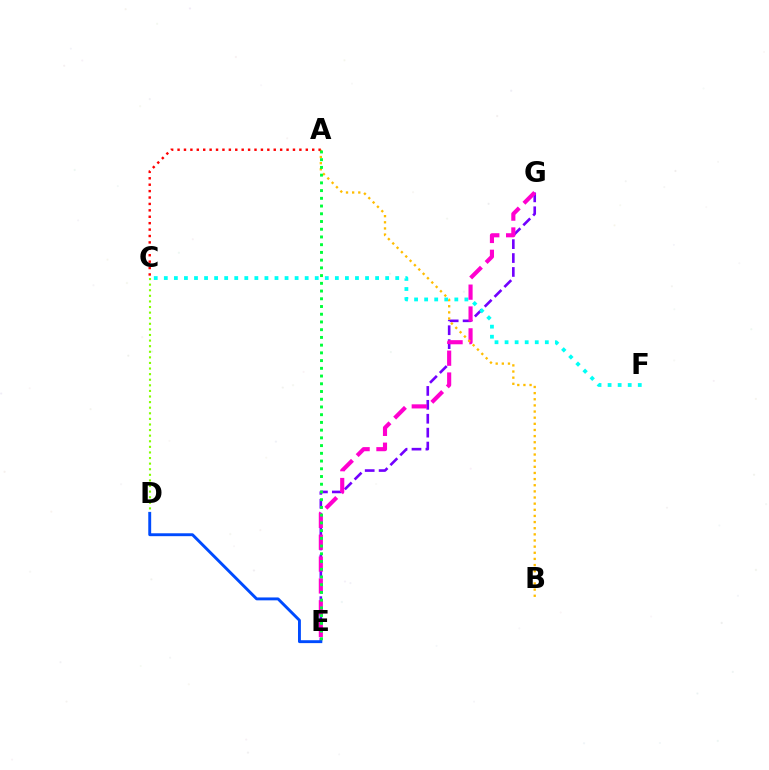{('E', 'G'): [{'color': '#7200ff', 'line_style': 'dashed', 'thickness': 1.89}, {'color': '#ff00cf', 'line_style': 'dashed', 'thickness': 2.97}], ('D', 'E'): [{'color': '#004bff', 'line_style': 'solid', 'thickness': 2.09}], ('C', 'F'): [{'color': '#00fff6', 'line_style': 'dotted', 'thickness': 2.73}], ('A', 'B'): [{'color': '#ffbd00', 'line_style': 'dotted', 'thickness': 1.67}], ('A', 'C'): [{'color': '#ff0000', 'line_style': 'dotted', 'thickness': 1.74}], ('A', 'E'): [{'color': '#00ff39', 'line_style': 'dotted', 'thickness': 2.1}], ('C', 'D'): [{'color': '#84ff00', 'line_style': 'dotted', 'thickness': 1.52}]}